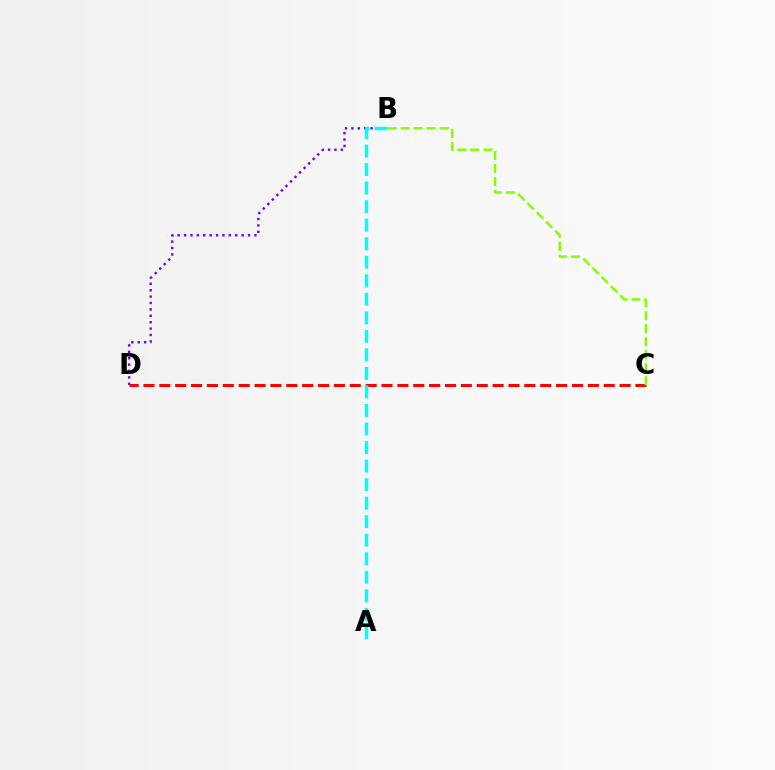{('C', 'D'): [{'color': '#ff0000', 'line_style': 'dashed', 'thickness': 2.16}], ('B', 'D'): [{'color': '#7200ff', 'line_style': 'dotted', 'thickness': 1.74}], ('A', 'B'): [{'color': '#00fff6', 'line_style': 'dashed', 'thickness': 2.52}], ('B', 'C'): [{'color': '#84ff00', 'line_style': 'dashed', 'thickness': 1.77}]}